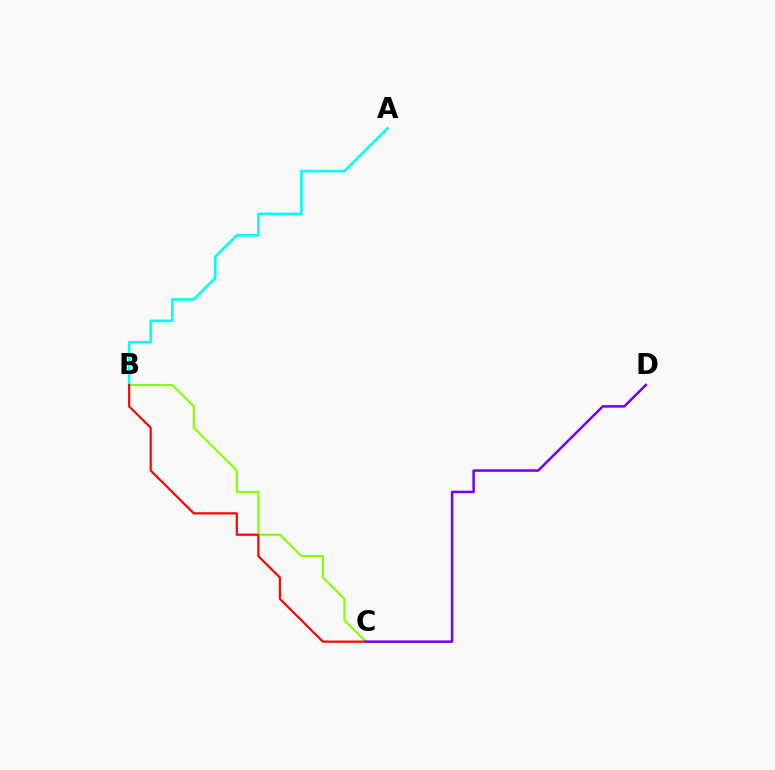{('A', 'B'): [{'color': '#00fff6', 'line_style': 'solid', 'thickness': 1.85}], ('B', 'C'): [{'color': '#84ff00', 'line_style': 'solid', 'thickness': 1.51}, {'color': '#ff0000', 'line_style': 'solid', 'thickness': 1.58}], ('C', 'D'): [{'color': '#7200ff', 'line_style': 'solid', 'thickness': 1.8}]}